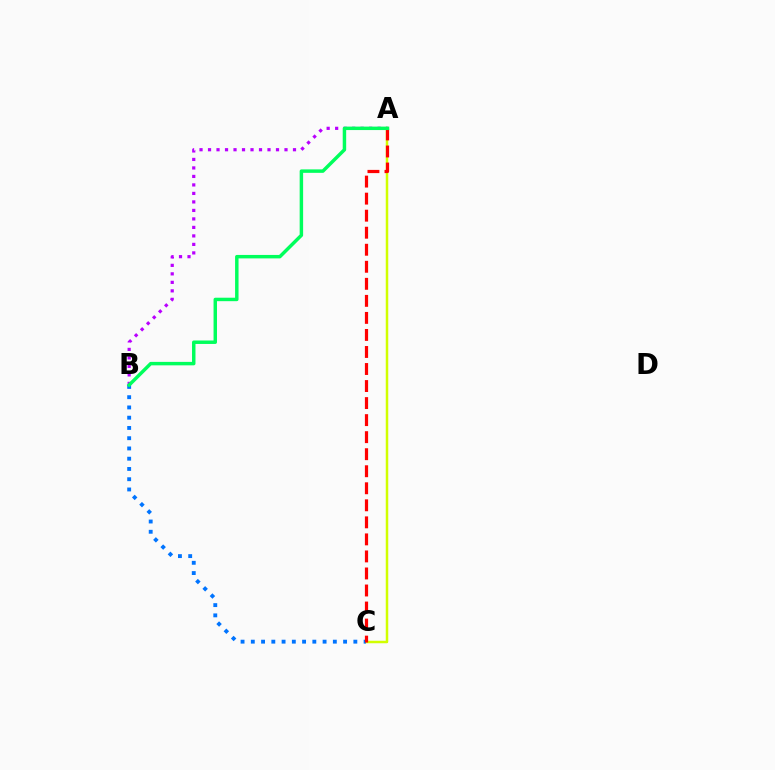{('A', 'C'): [{'color': '#d1ff00', 'line_style': 'solid', 'thickness': 1.79}, {'color': '#ff0000', 'line_style': 'dashed', 'thickness': 2.31}], ('A', 'B'): [{'color': '#b900ff', 'line_style': 'dotted', 'thickness': 2.31}, {'color': '#00ff5c', 'line_style': 'solid', 'thickness': 2.49}], ('B', 'C'): [{'color': '#0074ff', 'line_style': 'dotted', 'thickness': 2.79}]}